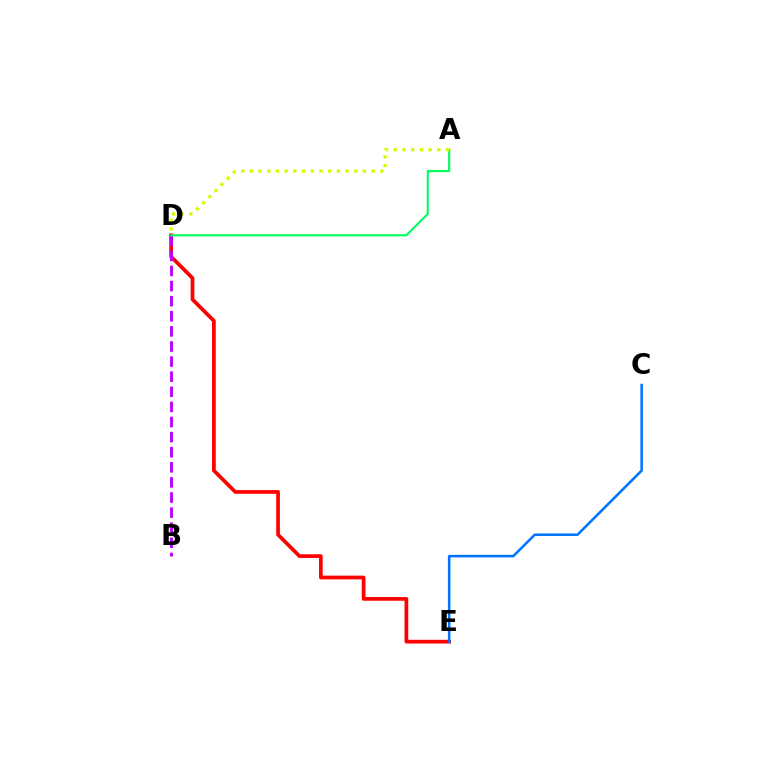{('D', 'E'): [{'color': '#ff0000', 'line_style': 'solid', 'thickness': 2.68}], ('B', 'D'): [{'color': '#b900ff', 'line_style': 'dashed', 'thickness': 2.05}], ('C', 'E'): [{'color': '#0074ff', 'line_style': 'solid', 'thickness': 1.83}], ('A', 'D'): [{'color': '#00ff5c', 'line_style': 'solid', 'thickness': 1.53}, {'color': '#d1ff00', 'line_style': 'dotted', 'thickness': 2.36}]}